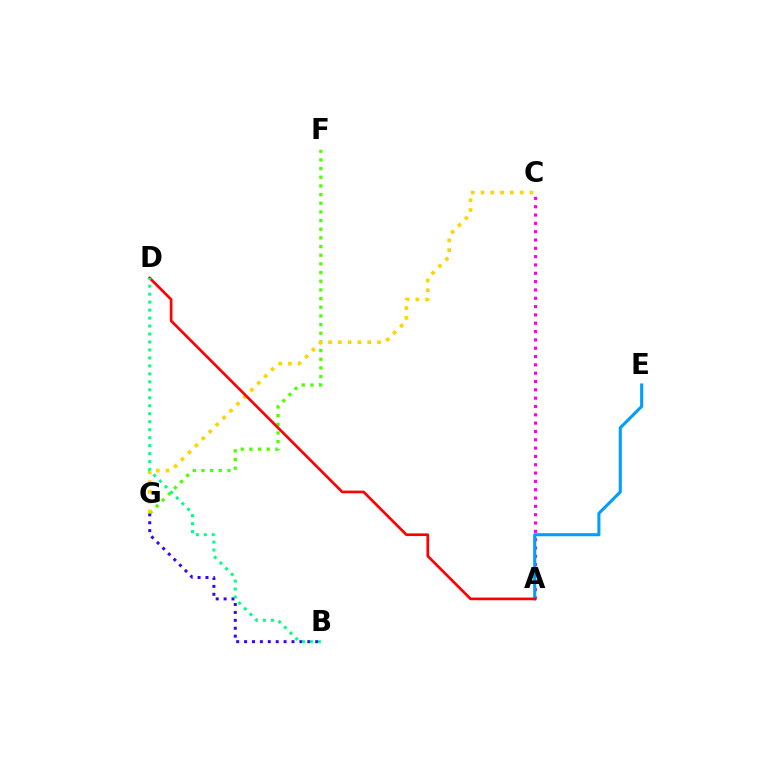{('F', 'G'): [{'color': '#4fff00', 'line_style': 'dotted', 'thickness': 2.35}], ('A', 'C'): [{'color': '#ff00ed', 'line_style': 'dotted', 'thickness': 2.26}], ('A', 'E'): [{'color': '#009eff', 'line_style': 'solid', 'thickness': 2.21}], ('B', 'G'): [{'color': '#3700ff', 'line_style': 'dotted', 'thickness': 2.15}], ('C', 'G'): [{'color': '#ffd500', 'line_style': 'dotted', 'thickness': 2.66}], ('A', 'D'): [{'color': '#ff0000', 'line_style': 'solid', 'thickness': 1.93}], ('B', 'D'): [{'color': '#00ff86', 'line_style': 'dotted', 'thickness': 2.17}]}